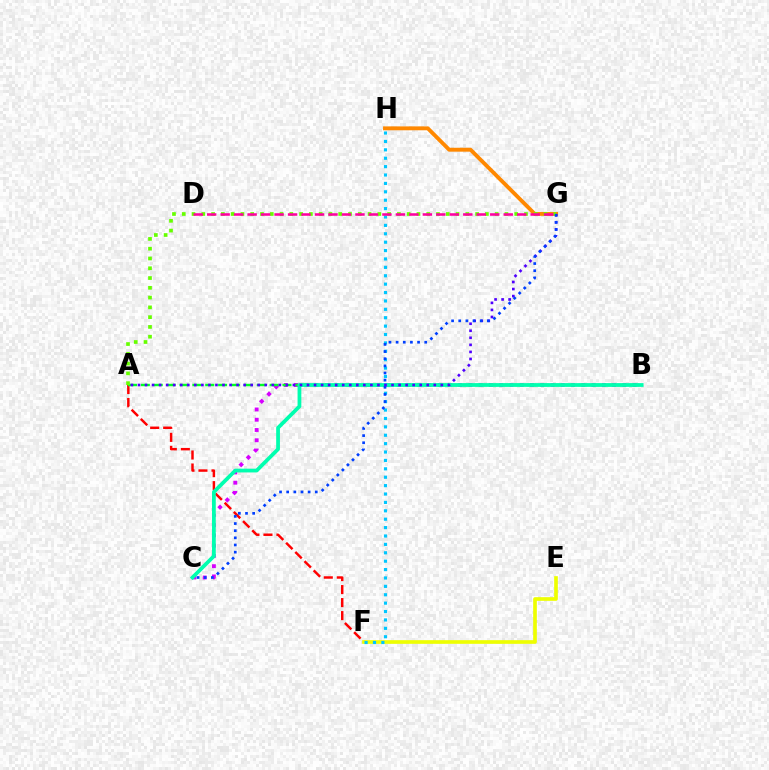{('B', 'C'): [{'color': '#d600ff', 'line_style': 'dotted', 'thickness': 2.79}, {'color': '#00ffaf', 'line_style': 'solid', 'thickness': 2.71}], ('A', 'F'): [{'color': '#ff0000', 'line_style': 'dashed', 'thickness': 1.77}], ('E', 'F'): [{'color': '#eeff00', 'line_style': 'solid', 'thickness': 2.64}], ('A', 'B'): [{'color': '#00ff27', 'line_style': 'dashed', 'thickness': 1.75}], ('F', 'H'): [{'color': '#00c7ff', 'line_style': 'dotted', 'thickness': 2.28}], ('G', 'H'): [{'color': '#ff8800', 'line_style': 'solid', 'thickness': 2.8}], ('A', 'G'): [{'color': '#4f00ff', 'line_style': 'dotted', 'thickness': 1.91}, {'color': '#66ff00', 'line_style': 'dotted', 'thickness': 2.66}], ('D', 'G'): [{'color': '#ff00a0', 'line_style': 'dashed', 'thickness': 1.83}], ('C', 'G'): [{'color': '#003fff', 'line_style': 'dotted', 'thickness': 1.94}]}